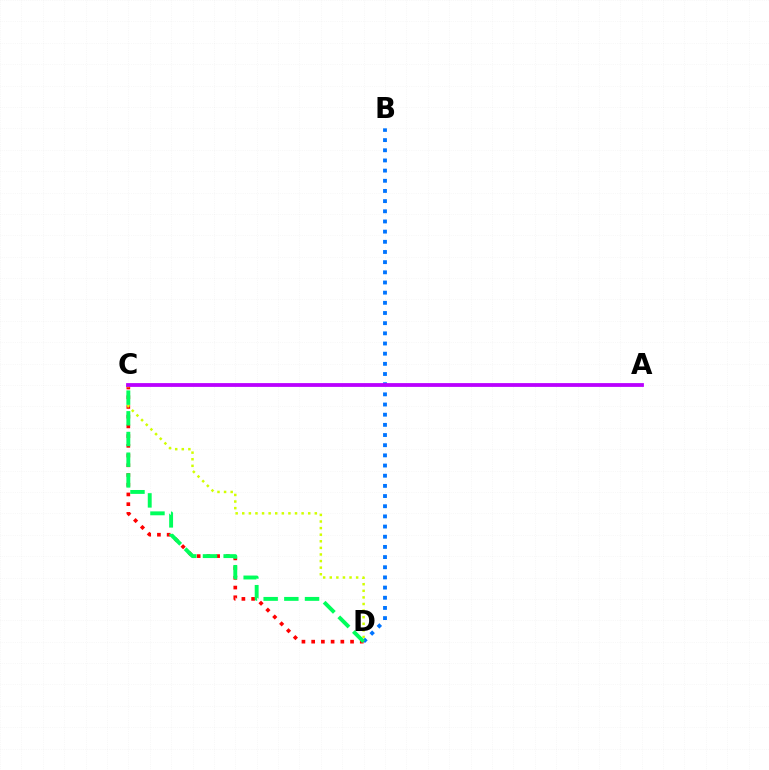{('B', 'D'): [{'color': '#0074ff', 'line_style': 'dotted', 'thickness': 2.76}], ('C', 'D'): [{'color': '#ff0000', 'line_style': 'dotted', 'thickness': 2.64}, {'color': '#d1ff00', 'line_style': 'dotted', 'thickness': 1.79}, {'color': '#00ff5c', 'line_style': 'dashed', 'thickness': 2.81}], ('A', 'C'): [{'color': '#b900ff', 'line_style': 'solid', 'thickness': 2.73}]}